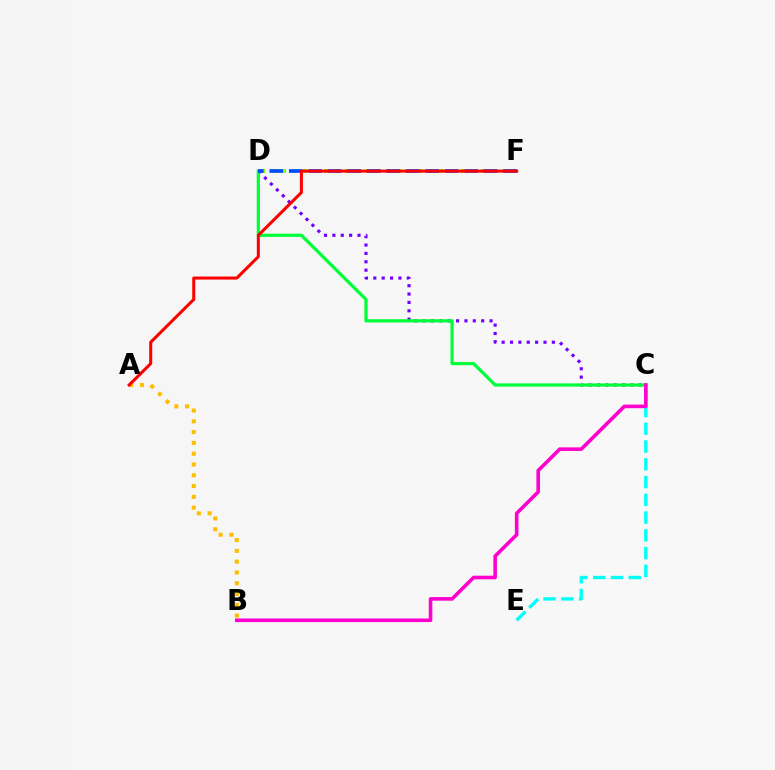{('D', 'F'): [{'color': '#84ff00', 'line_style': 'dotted', 'thickness': 2.85}, {'color': '#004bff', 'line_style': 'dashed', 'thickness': 2.65}], ('C', 'D'): [{'color': '#7200ff', 'line_style': 'dotted', 'thickness': 2.27}, {'color': '#00ff39', 'line_style': 'solid', 'thickness': 2.32}], ('A', 'B'): [{'color': '#ffbd00', 'line_style': 'dotted', 'thickness': 2.93}], ('C', 'E'): [{'color': '#00fff6', 'line_style': 'dashed', 'thickness': 2.41}], ('B', 'C'): [{'color': '#ff00cf', 'line_style': 'solid', 'thickness': 2.6}], ('A', 'F'): [{'color': '#ff0000', 'line_style': 'solid', 'thickness': 2.19}]}